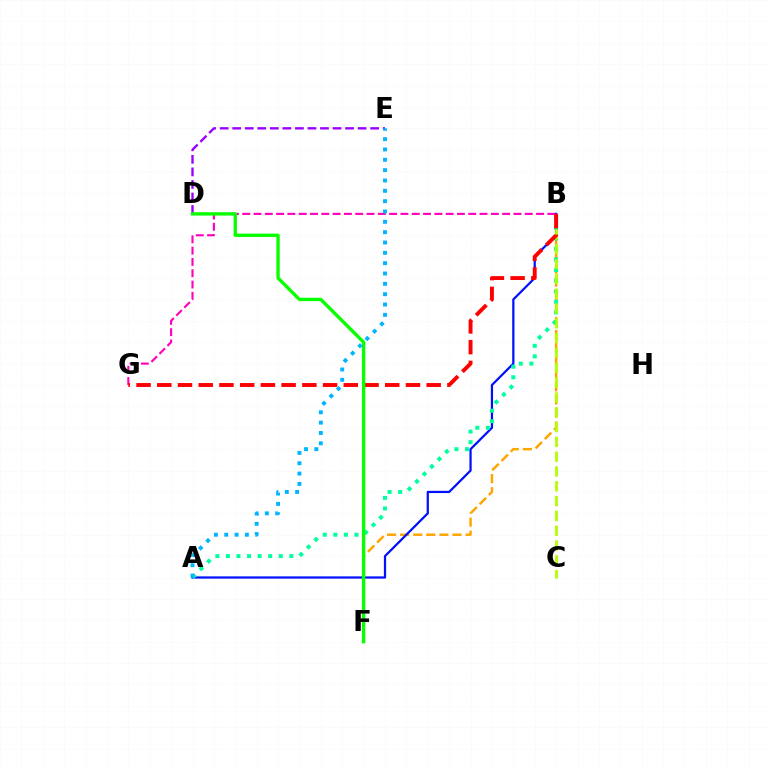{('B', 'F'): [{'color': '#ffa500', 'line_style': 'dashed', 'thickness': 1.78}], ('A', 'B'): [{'color': '#0010ff', 'line_style': 'solid', 'thickness': 1.61}, {'color': '#00ff9d', 'line_style': 'dotted', 'thickness': 2.87}], ('B', 'G'): [{'color': '#ff00bd', 'line_style': 'dashed', 'thickness': 1.54}, {'color': '#ff0000', 'line_style': 'dashed', 'thickness': 2.82}], ('B', 'C'): [{'color': '#b3ff00', 'line_style': 'dashed', 'thickness': 2.01}], ('D', 'E'): [{'color': '#9b00ff', 'line_style': 'dashed', 'thickness': 1.7}], ('D', 'F'): [{'color': '#08ff00', 'line_style': 'solid', 'thickness': 2.41}], ('A', 'E'): [{'color': '#00b5ff', 'line_style': 'dotted', 'thickness': 2.81}]}